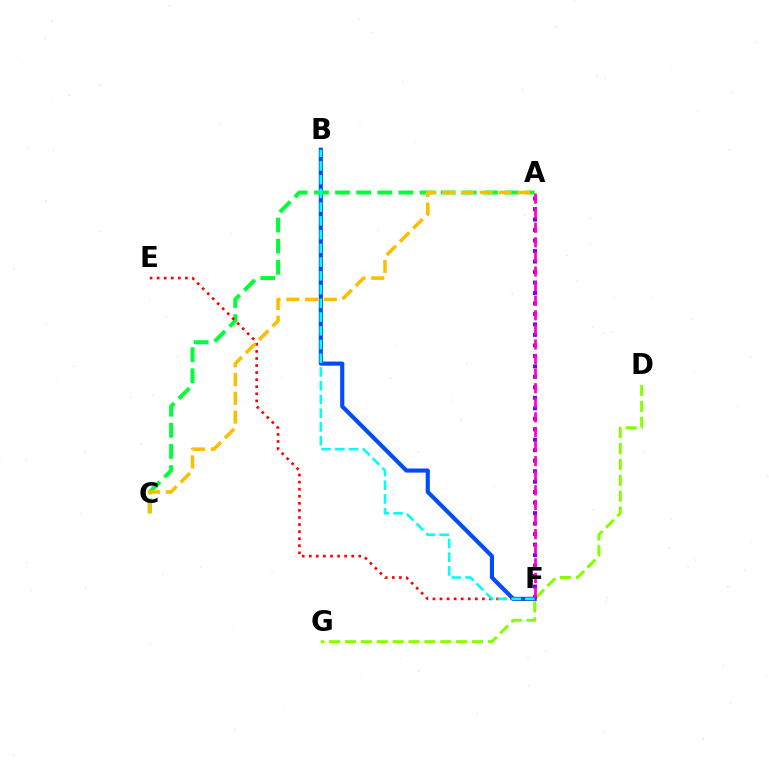{('B', 'F'): [{'color': '#004bff', 'line_style': 'solid', 'thickness': 2.97}, {'color': '#00fff6', 'line_style': 'dashed', 'thickness': 1.87}], ('A', 'C'): [{'color': '#00ff39', 'line_style': 'dashed', 'thickness': 2.87}, {'color': '#ffbd00', 'line_style': 'dashed', 'thickness': 2.55}], ('E', 'F'): [{'color': '#ff0000', 'line_style': 'dotted', 'thickness': 1.92}], ('D', 'G'): [{'color': '#84ff00', 'line_style': 'dashed', 'thickness': 2.16}], ('A', 'F'): [{'color': '#7200ff', 'line_style': 'dotted', 'thickness': 2.85}, {'color': '#ff00cf', 'line_style': 'dashed', 'thickness': 1.98}]}